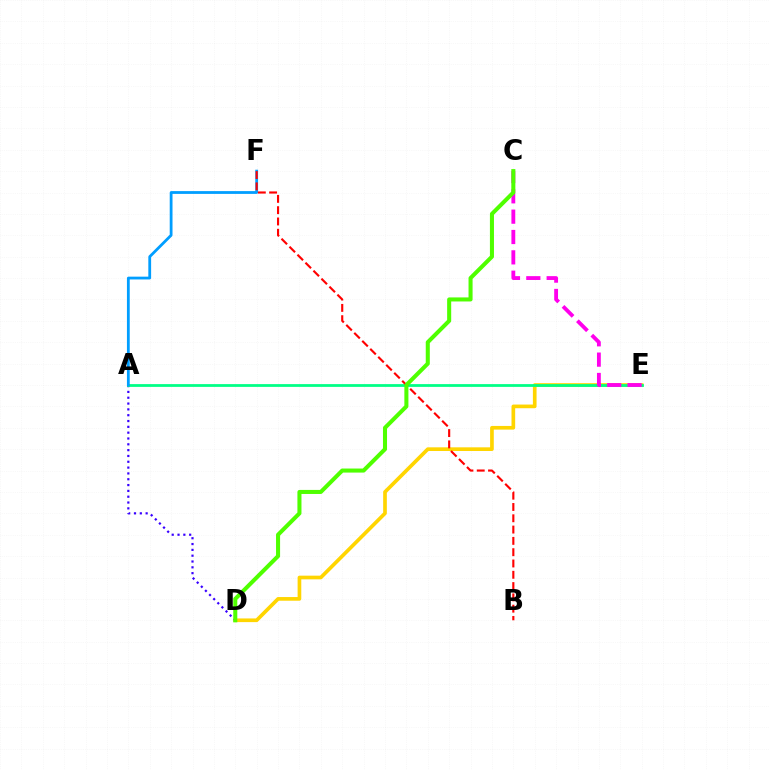{('D', 'E'): [{'color': '#ffd500', 'line_style': 'solid', 'thickness': 2.65}], ('A', 'D'): [{'color': '#3700ff', 'line_style': 'dotted', 'thickness': 1.58}], ('A', 'E'): [{'color': '#00ff86', 'line_style': 'solid', 'thickness': 2.0}], ('A', 'F'): [{'color': '#009eff', 'line_style': 'solid', 'thickness': 2.01}], ('C', 'E'): [{'color': '#ff00ed', 'line_style': 'dashed', 'thickness': 2.76}], ('B', 'F'): [{'color': '#ff0000', 'line_style': 'dashed', 'thickness': 1.54}], ('C', 'D'): [{'color': '#4fff00', 'line_style': 'solid', 'thickness': 2.92}]}